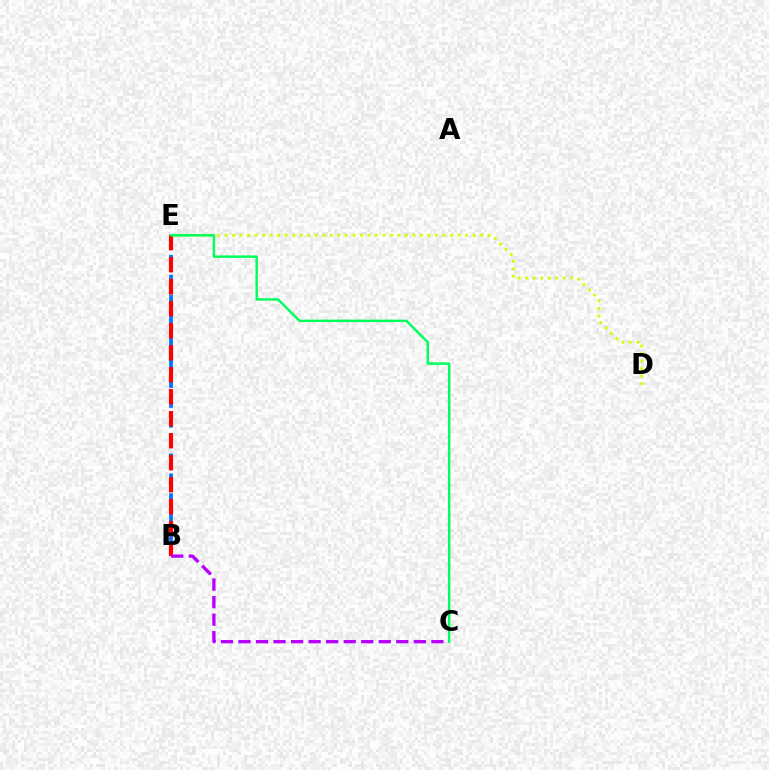{('B', 'E'): [{'color': '#0074ff', 'line_style': 'dashed', 'thickness': 2.7}, {'color': '#ff0000', 'line_style': 'dashed', 'thickness': 2.99}], ('D', 'E'): [{'color': '#d1ff00', 'line_style': 'dotted', 'thickness': 2.04}], ('B', 'C'): [{'color': '#b900ff', 'line_style': 'dashed', 'thickness': 2.38}], ('C', 'E'): [{'color': '#00ff5c', 'line_style': 'solid', 'thickness': 1.77}]}